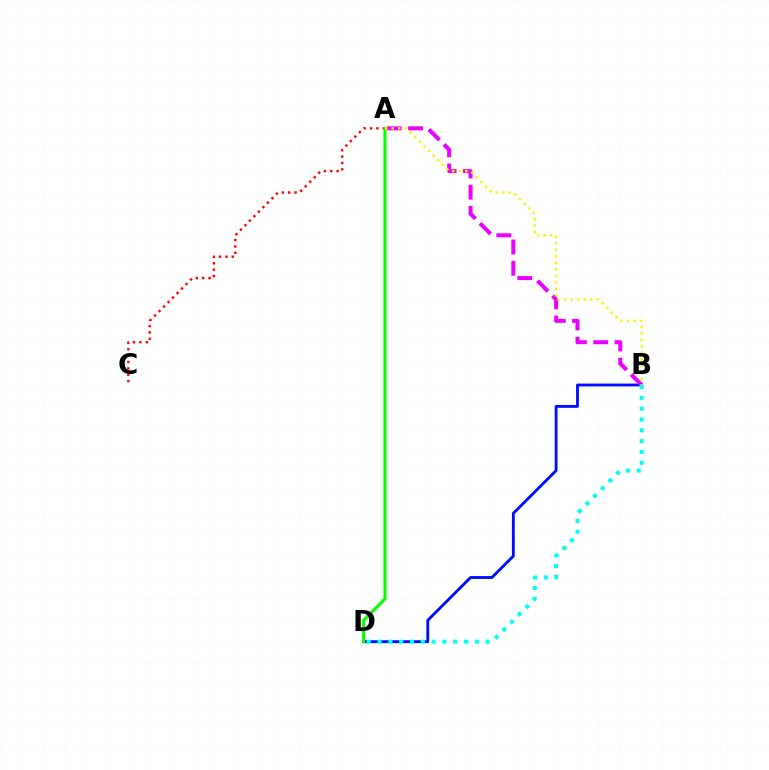{('B', 'D'): [{'color': '#0010ff', 'line_style': 'solid', 'thickness': 2.07}, {'color': '#00fff6', 'line_style': 'dotted', 'thickness': 2.94}], ('A', 'C'): [{'color': '#ff0000', 'line_style': 'dotted', 'thickness': 1.73}], ('A', 'B'): [{'color': '#ee00ff', 'line_style': 'dashed', 'thickness': 2.89}, {'color': '#fcf500', 'line_style': 'dotted', 'thickness': 1.77}], ('A', 'D'): [{'color': '#08ff00', 'line_style': 'solid', 'thickness': 2.23}]}